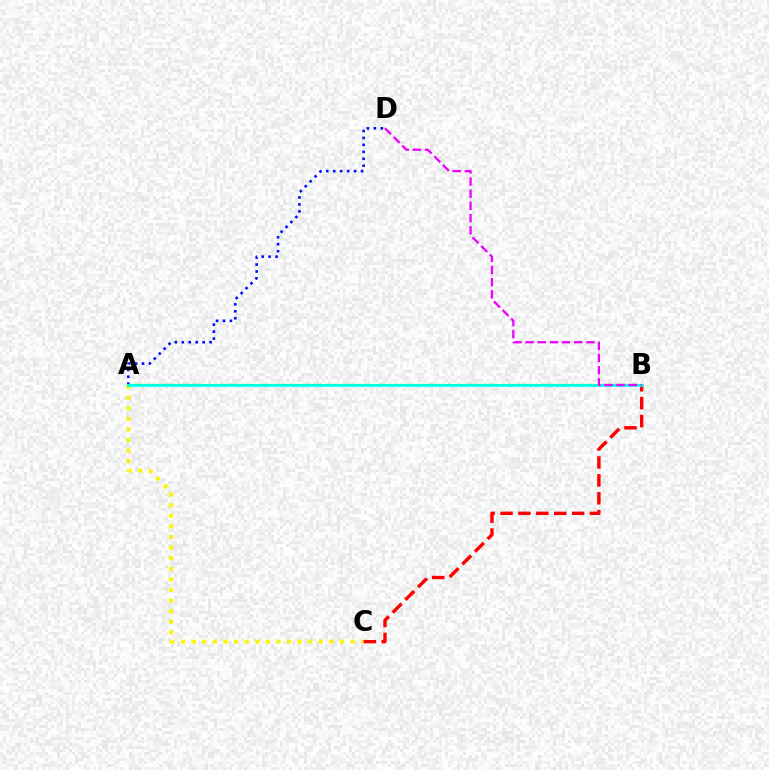{('A', 'D'): [{'color': '#0010ff', 'line_style': 'dotted', 'thickness': 1.89}], ('A', 'C'): [{'color': '#fcf500', 'line_style': 'dotted', 'thickness': 2.88}], ('A', 'B'): [{'color': '#08ff00', 'line_style': 'solid', 'thickness': 1.59}, {'color': '#00fff6', 'line_style': 'solid', 'thickness': 1.9}], ('B', 'C'): [{'color': '#ff0000', 'line_style': 'dashed', 'thickness': 2.43}], ('B', 'D'): [{'color': '#ee00ff', 'line_style': 'dashed', 'thickness': 1.65}]}